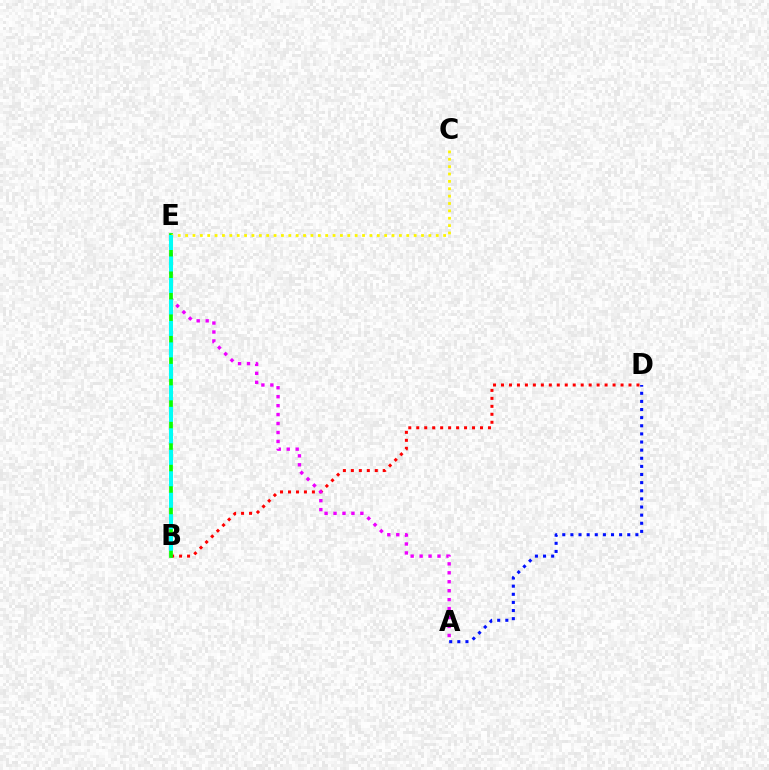{('B', 'D'): [{'color': '#ff0000', 'line_style': 'dotted', 'thickness': 2.17}], ('A', 'E'): [{'color': '#ee00ff', 'line_style': 'dotted', 'thickness': 2.43}], ('B', 'E'): [{'color': '#08ff00', 'line_style': 'solid', 'thickness': 2.69}, {'color': '#00fff6', 'line_style': 'dashed', 'thickness': 2.92}], ('C', 'E'): [{'color': '#fcf500', 'line_style': 'dotted', 'thickness': 2.0}], ('A', 'D'): [{'color': '#0010ff', 'line_style': 'dotted', 'thickness': 2.21}]}